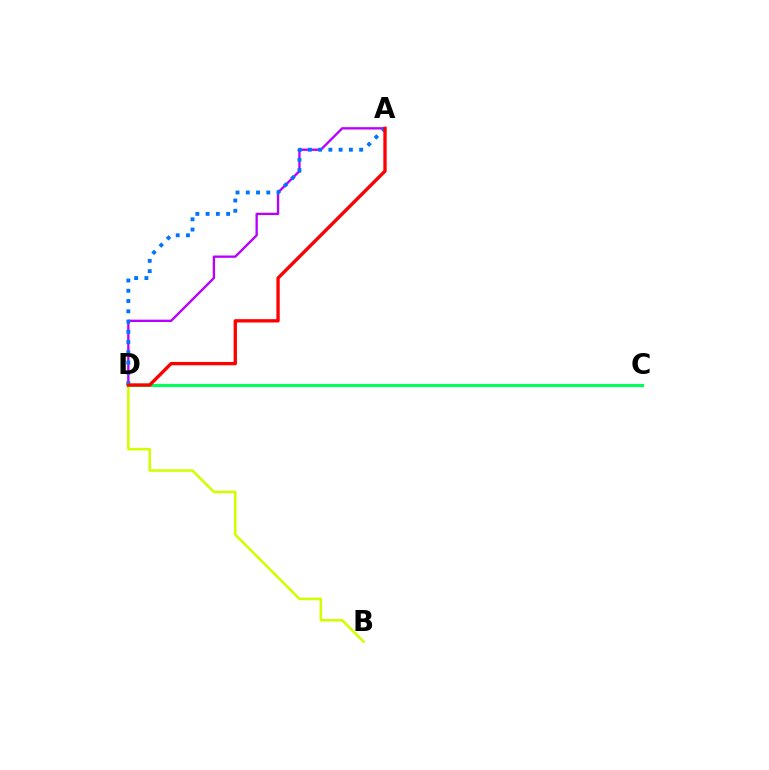{('A', 'D'): [{'color': '#b900ff', 'line_style': 'solid', 'thickness': 1.68}, {'color': '#0074ff', 'line_style': 'dotted', 'thickness': 2.79}, {'color': '#ff0000', 'line_style': 'solid', 'thickness': 2.4}], ('B', 'D'): [{'color': '#d1ff00', 'line_style': 'solid', 'thickness': 1.84}], ('C', 'D'): [{'color': '#00ff5c', 'line_style': 'solid', 'thickness': 2.26}]}